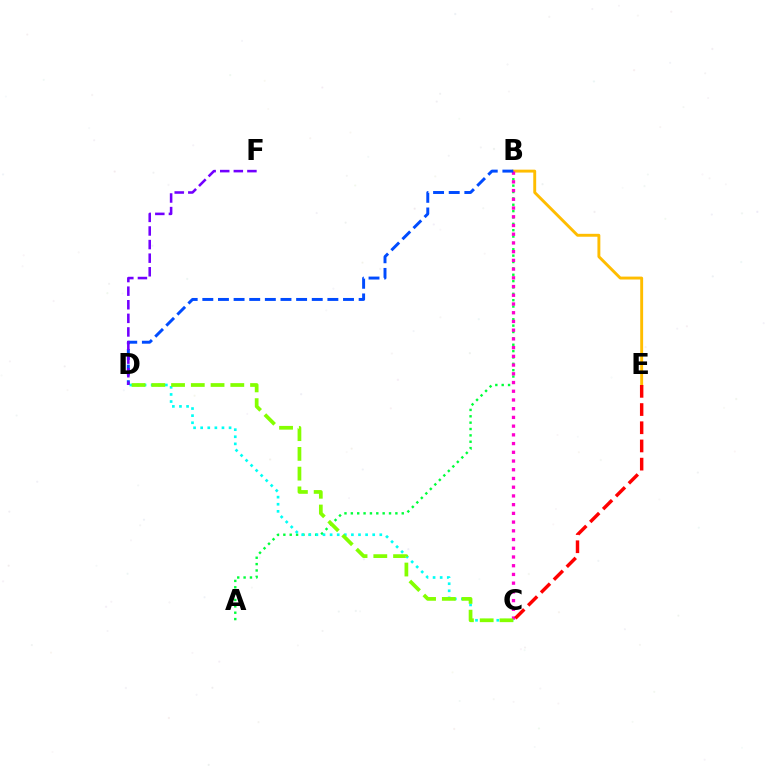{('A', 'B'): [{'color': '#00ff39', 'line_style': 'dotted', 'thickness': 1.73}], ('B', 'E'): [{'color': '#ffbd00', 'line_style': 'solid', 'thickness': 2.09}], ('B', 'C'): [{'color': '#ff00cf', 'line_style': 'dotted', 'thickness': 2.37}], ('B', 'D'): [{'color': '#004bff', 'line_style': 'dashed', 'thickness': 2.12}], ('C', 'D'): [{'color': '#00fff6', 'line_style': 'dotted', 'thickness': 1.93}, {'color': '#84ff00', 'line_style': 'dashed', 'thickness': 2.68}], ('D', 'F'): [{'color': '#7200ff', 'line_style': 'dashed', 'thickness': 1.85}], ('C', 'E'): [{'color': '#ff0000', 'line_style': 'dashed', 'thickness': 2.47}]}